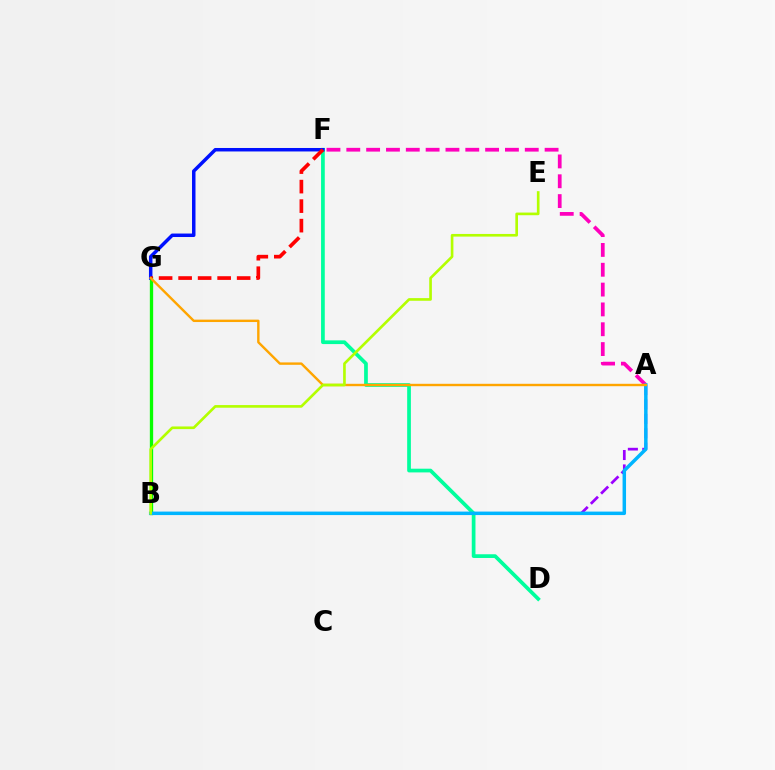{('A', 'B'): [{'color': '#9b00ff', 'line_style': 'dashed', 'thickness': 1.96}, {'color': '#00b5ff', 'line_style': 'solid', 'thickness': 2.5}], ('D', 'F'): [{'color': '#00ff9d', 'line_style': 'solid', 'thickness': 2.68}], ('B', 'G'): [{'color': '#08ff00', 'line_style': 'solid', 'thickness': 2.39}], ('F', 'G'): [{'color': '#0010ff', 'line_style': 'solid', 'thickness': 2.5}, {'color': '#ff0000', 'line_style': 'dashed', 'thickness': 2.65}], ('A', 'F'): [{'color': '#ff00bd', 'line_style': 'dashed', 'thickness': 2.69}], ('A', 'G'): [{'color': '#ffa500', 'line_style': 'solid', 'thickness': 1.73}], ('B', 'E'): [{'color': '#b3ff00', 'line_style': 'solid', 'thickness': 1.91}]}